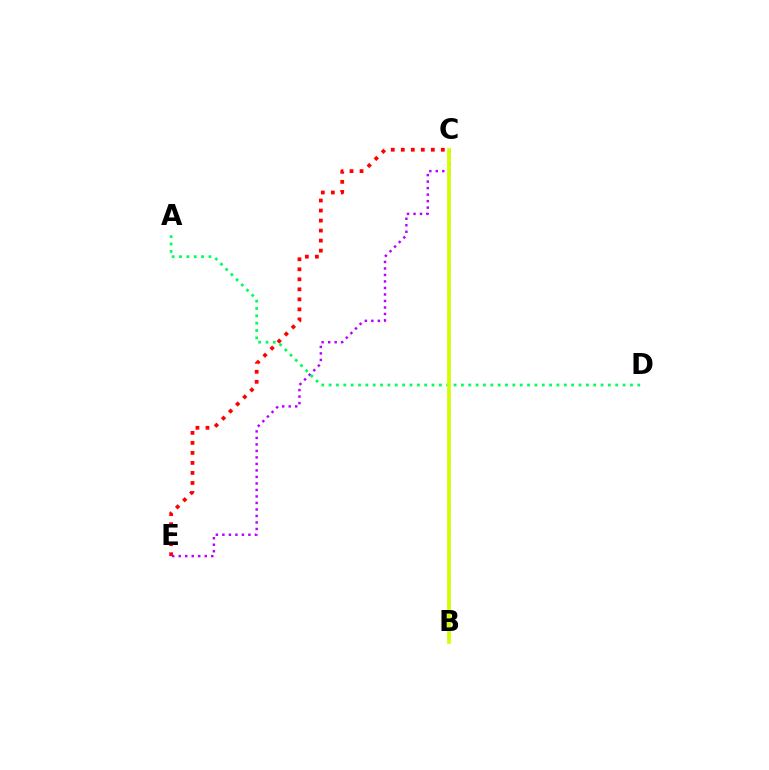{('C', 'E'): [{'color': '#ff0000', 'line_style': 'dotted', 'thickness': 2.72}, {'color': '#b900ff', 'line_style': 'dotted', 'thickness': 1.77}], ('B', 'C'): [{'color': '#0074ff', 'line_style': 'dotted', 'thickness': 1.63}, {'color': '#d1ff00', 'line_style': 'solid', 'thickness': 2.66}], ('A', 'D'): [{'color': '#00ff5c', 'line_style': 'dotted', 'thickness': 2.0}]}